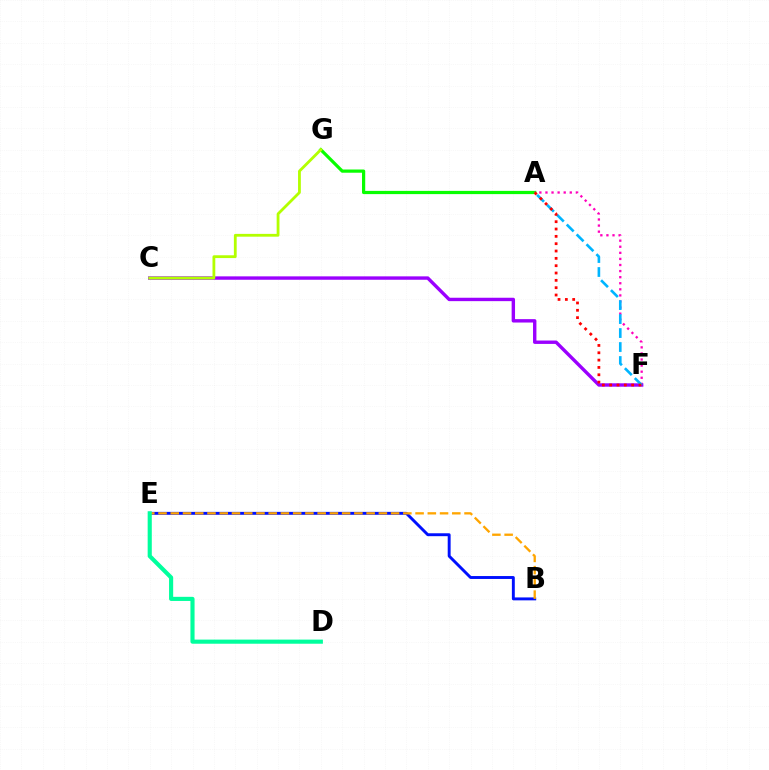{('A', 'G'): [{'color': '#08ff00', 'line_style': 'solid', 'thickness': 2.32}], ('A', 'F'): [{'color': '#ff00bd', 'line_style': 'dotted', 'thickness': 1.65}, {'color': '#00b5ff', 'line_style': 'dashed', 'thickness': 1.9}, {'color': '#ff0000', 'line_style': 'dotted', 'thickness': 1.99}], ('C', 'F'): [{'color': '#9b00ff', 'line_style': 'solid', 'thickness': 2.44}], ('B', 'E'): [{'color': '#0010ff', 'line_style': 'solid', 'thickness': 2.1}, {'color': '#ffa500', 'line_style': 'dashed', 'thickness': 1.66}], ('C', 'G'): [{'color': '#b3ff00', 'line_style': 'solid', 'thickness': 2.02}], ('D', 'E'): [{'color': '#00ff9d', 'line_style': 'solid', 'thickness': 2.97}]}